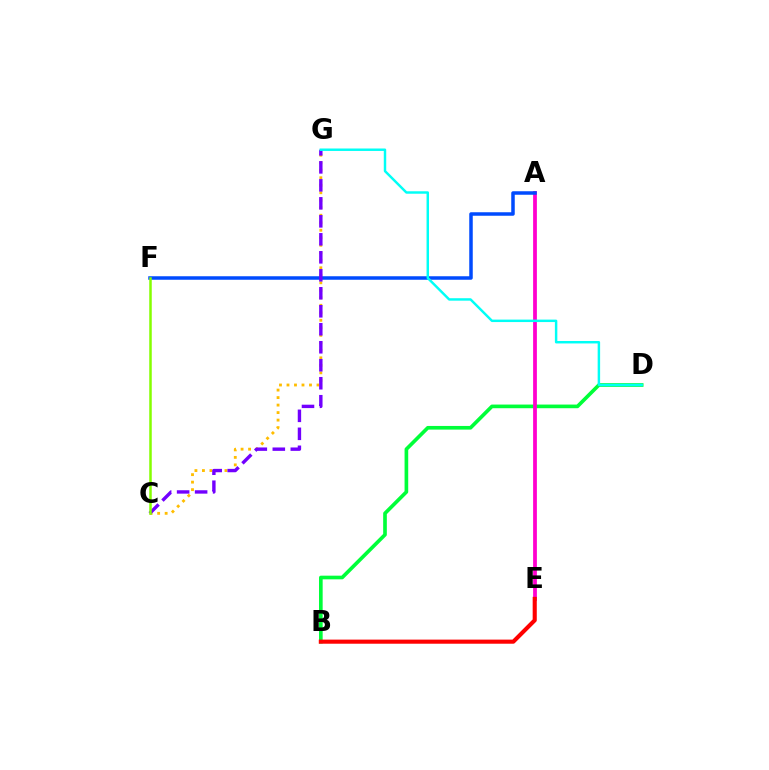{('B', 'D'): [{'color': '#00ff39', 'line_style': 'solid', 'thickness': 2.63}], ('C', 'G'): [{'color': '#ffbd00', 'line_style': 'dotted', 'thickness': 2.04}, {'color': '#7200ff', 'line_style': 'dashed', 'thickness': 2.44}], ('A', 'E'): [{'color': '#ff00cf', 'line_style': 'solid', 'thickness': 2.71}], ('A', 'F'): [{'color': '#004bff', 'line_style': 'solid', 'thickness': 2.52}], ('D', 'G'): [{'color': '#00fff6', 'line_style': 'solid', 'thickness': 1.77}], ('C', 'F'): [{'color': '#84ff00', 'line_style': 'solid', 'thickness': 1.81}], ('B', 'E'): [{'color': '#ff0000', 'line_style': 'solid', 'thickness': 2.95}]}